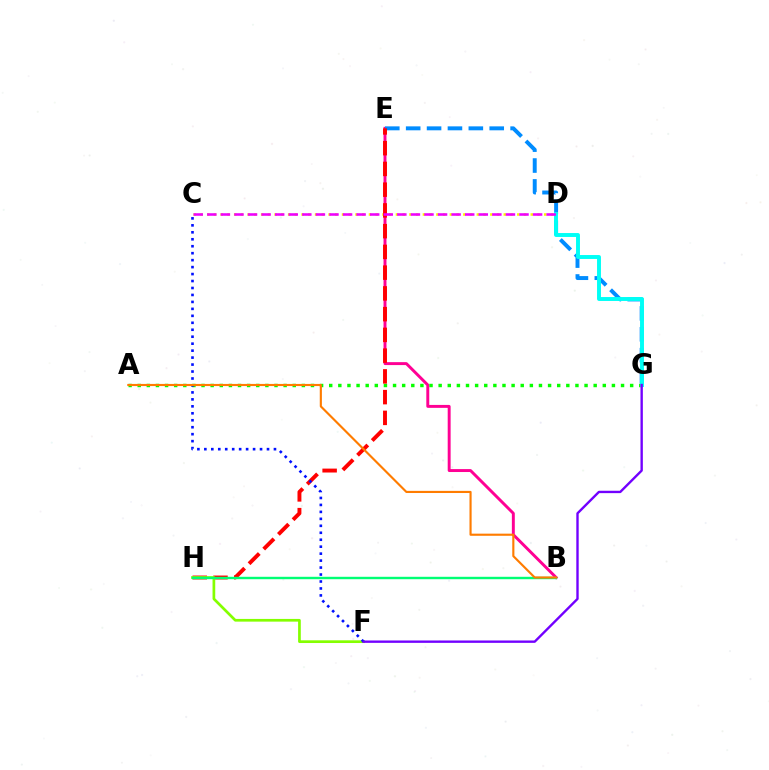{('B', 'E'): [{'color': '#ff0094', 'line_style': 'solid', 'thickness': 2.11}], ('E', 'G'): [{'color': '#008cff', 'line_style': 'dashed', 'thickness': 2.84}], ('C', 'D'): [{'color': '#fcf500', 'line_style': 'dotted', 'thickness': 1.83}, {'color': '#ee00ff', 'line_style': 'dashed', 'thickness': 1.84}], ('A', 'G'): [{'color': '#08ff00', 'line_style': 'dotted', 'thickness': 2.48}], ('E', 'H'): [{'color': '#ff0000', 'line_style': 'dashed', 'thickness': 2.82}], ('F', 'H'): [{'color': '#84ff00', 'line_style': 'solid', 'thickness': 1.95}], ('D', 'G'): [{'color': '#00fff6', 'line_style': 'solid', 'thickness': 2.83}], ('B', 'H'): [{'color': '#00ff74', 'line_style': 'solid', 'thickness': 1.73}], ('C', 'F'): [{'color': '#0010ff', 'line_style': 'dotted', 'thickness': 1.89}], ('A', 'B'): [{'color': '#ff7c00', 'line_style': 'solid', 'thickness': 1.54}], ('F', 'G'): [{'color': '#7200ff', 'line_style': 'solid', 'thickness': 1.71}]}